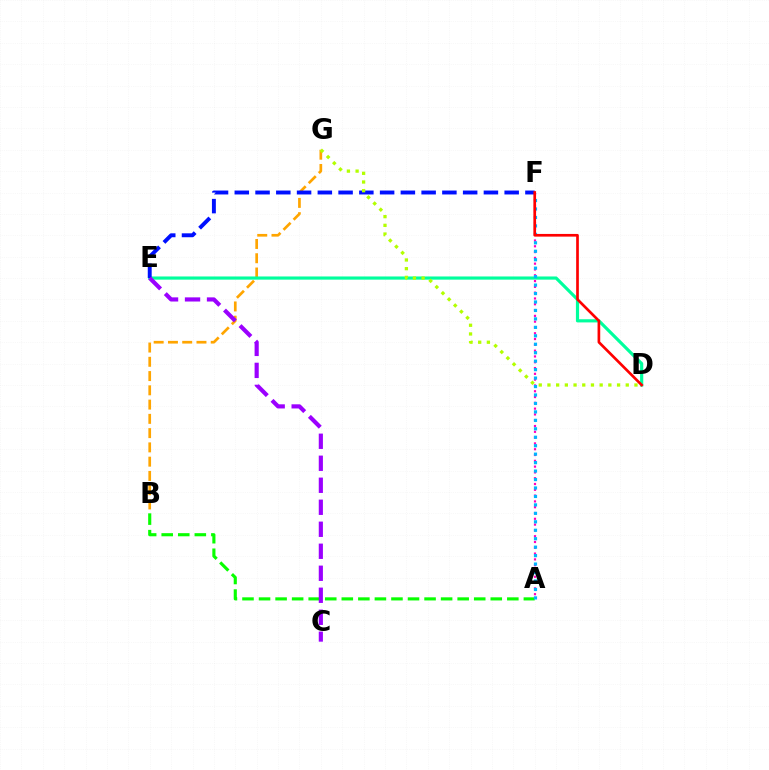{('A', 'B'): [{'color': '#08ff00', 'line_style': 'dashed', 'thickness': 2.25}], ('B', 'G'): [{'color': '#ffa500', 'line_style': 'dashed', 'thickness': 1.94}], ('D', 'E'): [{'color': '#00ff9d', 'line_style': 'solid', 'thickness': 2.28}], ('A', 'F'): [{'color': '#ff00bd', 'line_style': 'dotted', 'thickness': 1.58}, {'color': '#00b5ff', 'line_style': 'dotted', 'thickness': 2.3}], ('E', 'F'): [{'color': '#0010ff', 'line_style': 'dashed', 'thickness': 2.82}], ('C', 'E'): [{'color': '#9b00ff', 'line_style': 'dashed', 'thickness': 2.99}], ('D', 'G'): [{'color': '#b3ff00', 'line_style': 'dotted', 'thickness': 2.36}], ('D', 'F'): [{'color': '#ff0000', 'line_style': 'solid', 'thickness': 1.93}]}